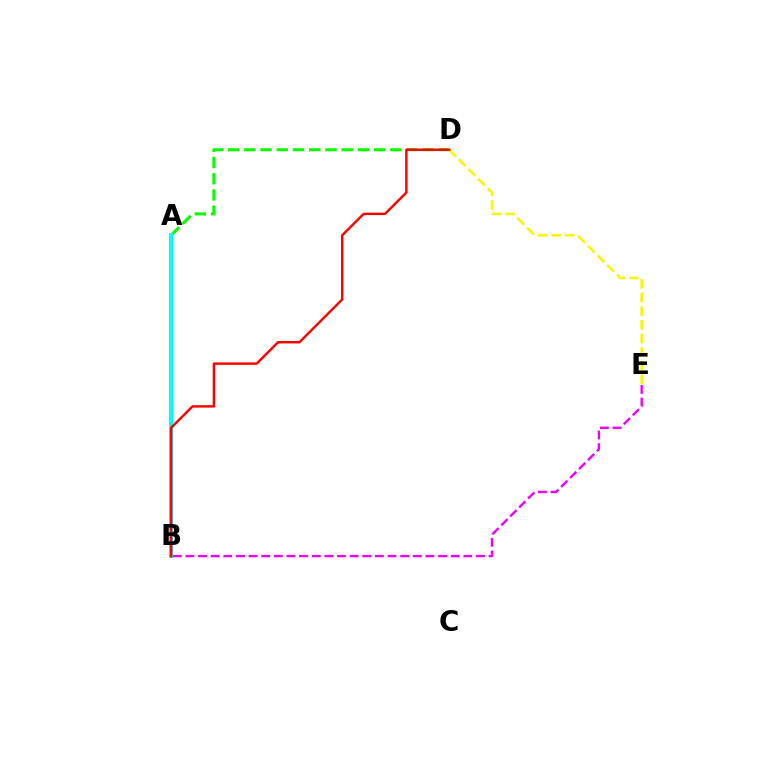{('D', 'E'): [{'color': '#fcf500', 'line_style': 'dashed', 'thickness': 1.85}], ('A', 'B'): [{'color': '#0010ff', 'line_style': 'solid', 'thickness': 2.07}, {'color': '#00fff6', 'line_style': 'solid', 'thickness': 2.84}], ('B', 'E'): [{'color': '#ee00ff', 'line_style': 'dashed', 'thickness': 1.72}], ('A', 'D'): [{'color': '#08ff00', 'line_style': 'dashed', 'thickness': 2.2}], ('B', 'D'): [{'color': '#ff0000', 'line_style': 'solid', 'thickness': 1.74}]}